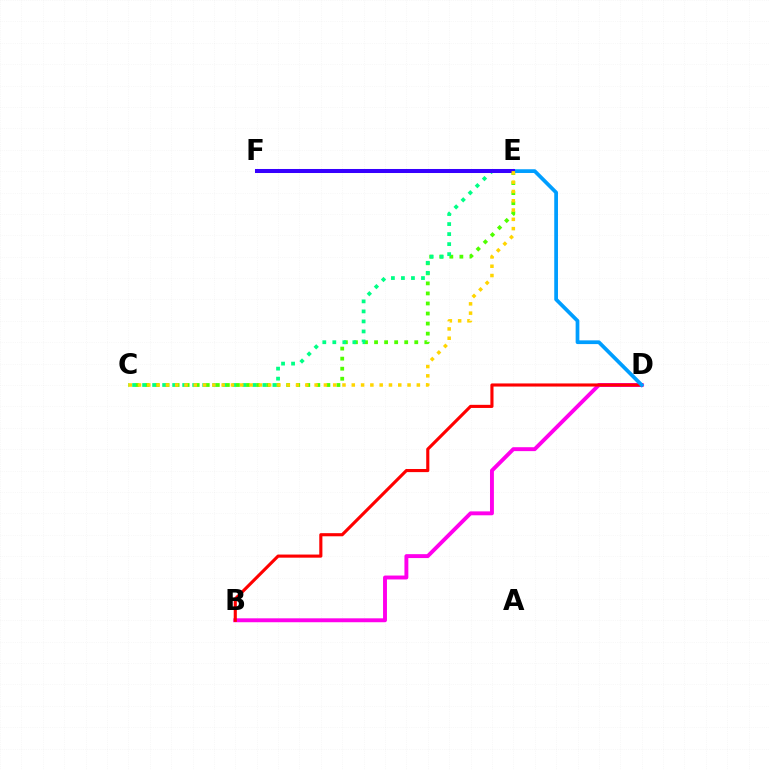{('B', 'D'): [{'color': '#ff00ed', 'line_style': 'solid', 'thickness': 2.82}, {'color': '#ff0000', 'line_style': 'solid', 'thickness': 2.25}], ('C', 'E'): [{'color': '#4fff00', 'line_style': 'dotted', 'thickness': 2.73}, {'color': '#00ff86', 'line_style': 'dotted', 'thickness': 2.72}, {'color': '#ffd500', 'line_style': 'dotted', 'thickness': 2.53}], ('D', 'E'): [{'color': '#009eff', 'line_style': 'solid', 'thickness': 2.68}], ('E', 'F'): [{'color': '#3700ff', 'line_style': 'solid', 'thickness': 2.9}]}